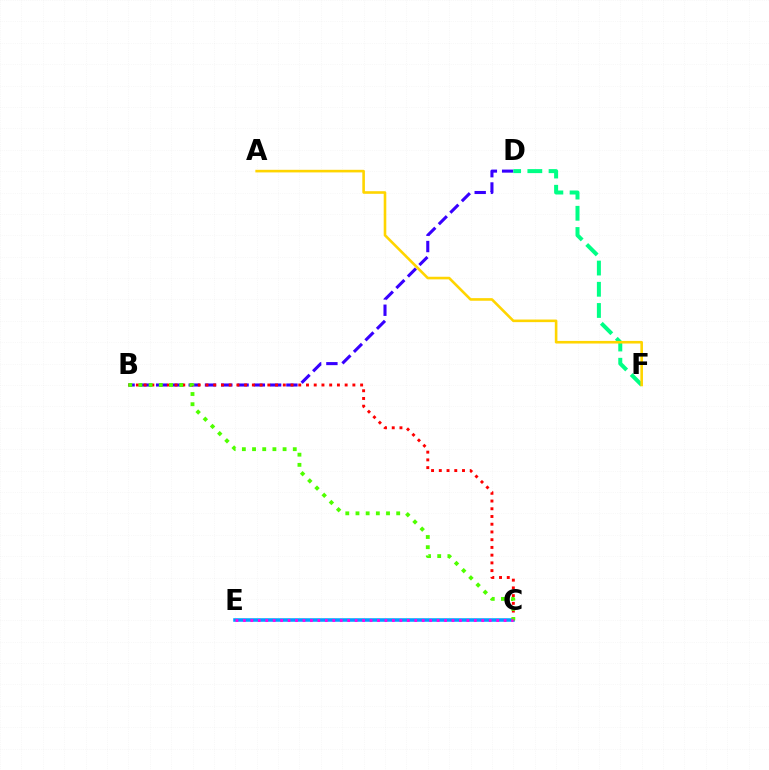{('B', 'D'): [{'color': '#3700ff', 'line_style': 'dashed', 'thickness': 2.21}], ('D', 'F'): [{'color': '#00ff86', 'line_style': 'dashed', 'thickness': 2.88}], ('A', 'F'): [{'color': '#ffd500', 'line_style': 'solid', 'thickness': 1.88}], ('C', 'E'): [{'color': '#009eff', 'line_style': 'solid', 'thickness': 2.55}, {'color': '#ff00ed', 'line_style': 'dotted', 'thickness': 2.02}], ('B', 'C'): [{'color': '#ff0000', 'line_style': 'dotted', 'thickness': 2.1}, {'color': '#4fff00', 'line_style': 'dotted', 'thickness': 2.77}]}